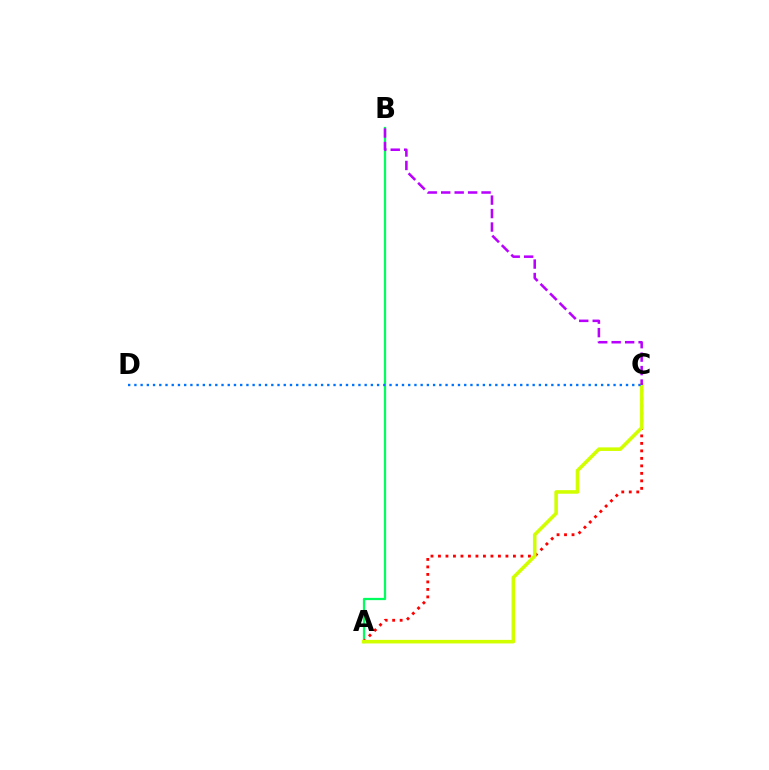{('A', 'B'): [{'color': '#00ff5c', 'line_style': 'solid', 'thickness': 1.64}], ('A', 'C'): [{'color': '#ff0000', 'line_style': 'dotted', 'thickness': 2.04}, {'color': '#d1ff00', 'line_style': 'solid', 'thickness': 2.57}], ('C', 'D'): [{'color': '#0074ff', 'line_style': 'dotted', 'thickness': 1.69}], ('B', 'C'): [{'color': '#b900ff', 'line_style': 'dashed', 'thickness': 1.83}]}